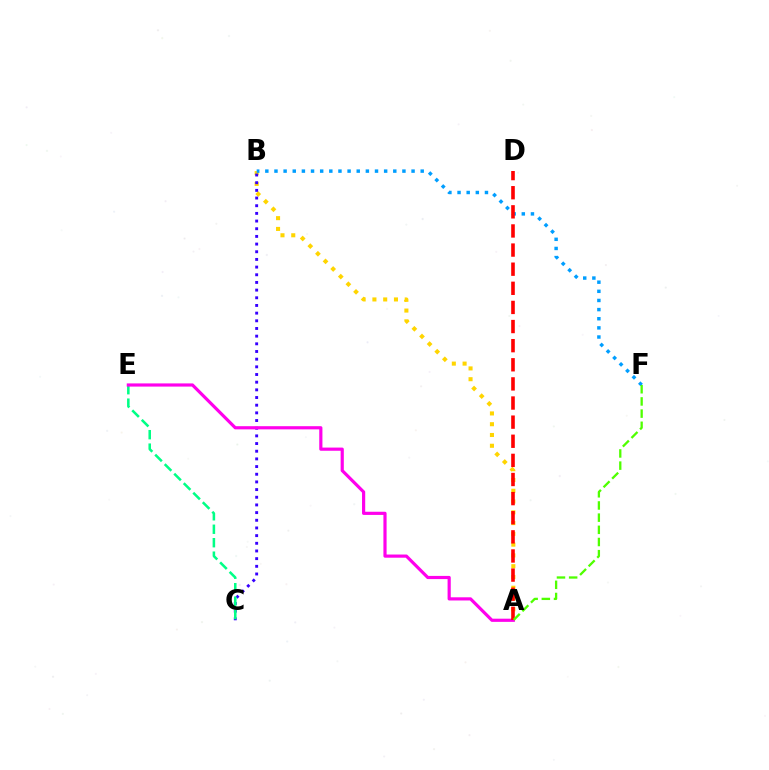{('A', 'B'): [{'color': '#ffd500', 'line_style': 'dotted', 'thickness': 2.93}], ('B', 'C'): [{'color': '#3700ff', 'line_style': 'dotted', 'thickness': 2.08}], ('C', 'E'): [{'color': '#00ff86', 'line_style': 'dashed', 'thickness': 1.83}], ('B', 'F'): [{'color': '#009eff', 'line_style': 'dotted', 'thickness': 2.48}], ('A', 'E'): [{'color': '#ff00ed', 'line_style': 'solid', 'thickness': 2.29}], ('A', 'D'): [{'color': '#ff0000', 'line_style': 'dashed', 'thickness': 2.6}], ('A', 'F'): [{'color': '#4fff00', 'line_style': 'dashed', 'thickness': 1.65}]}